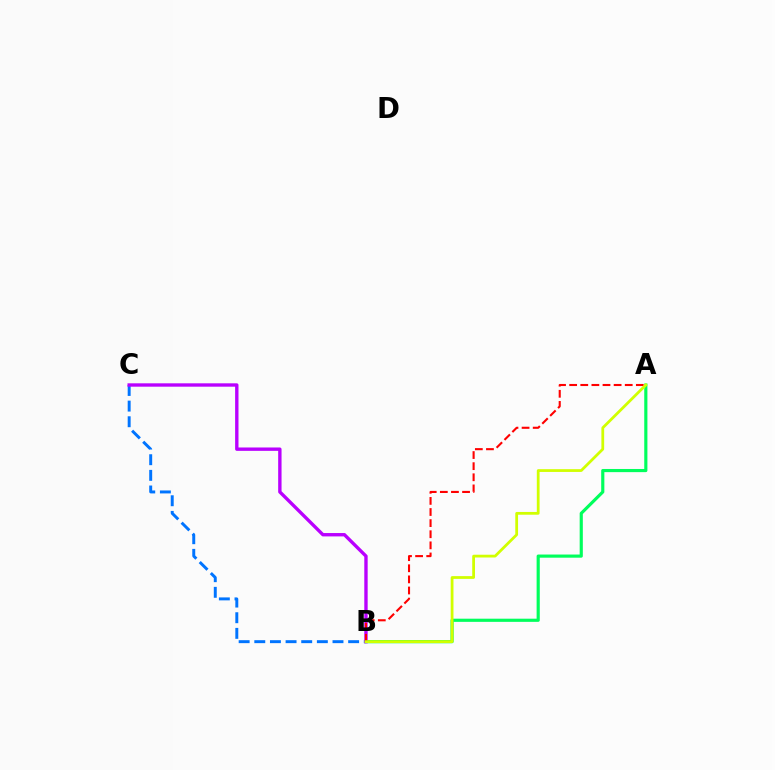{('A', 'B'): [{'color': '#00ff5c', 'line_style': 'solid', 'thickness': 2.27}, {'color': '#ff0000', 'line_style': 'dashed', 'thickness': 1.51}, {'color': '#d1ff00', 'line_style': 'solid', 'thickness': 1.99}], ('B', 'C'): [{'color': '#0074ff', 'line_style': 'dashed', 'thickness': 2.12}, {'color': '#b900ff', 'line_style': 'solid', 'thickness': 2.42}]}